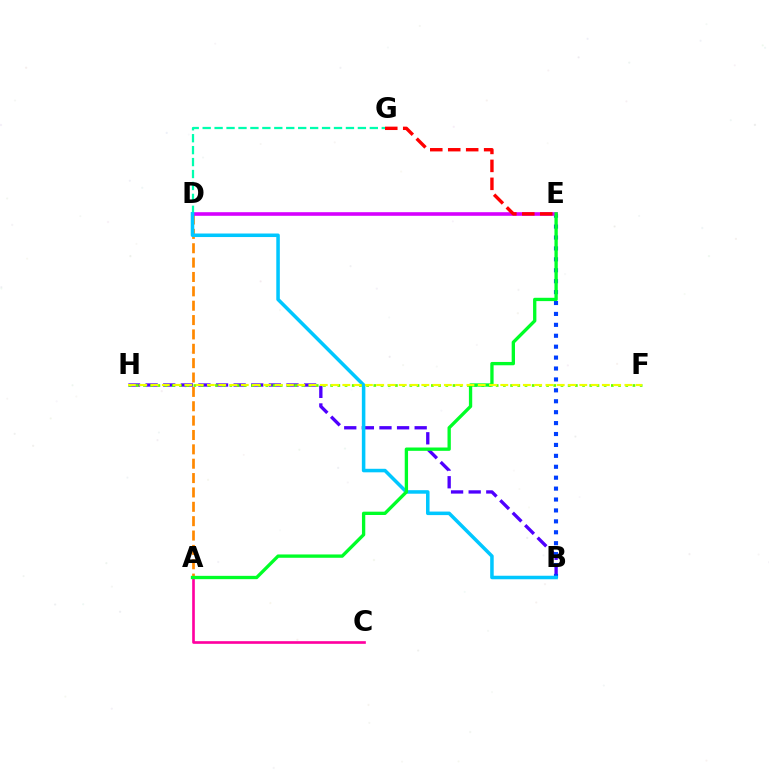{('B', 'H'): [{'color': '#4f00ff', 'line_style': 'dashed', 'thickness': 2.39}], ('A', 'D'): [{'color': '#ff8800', 'line_style': 'dashed', 'thickness': 1.95}], ('A', 'C'): [{'color': '#ff00a0', 'line_style': 'solid', 'thickness': 1.91}], ('B', 'E'): [{'color': '#003fff', 'line_style': 'dotted', 'thickness': 2.97}], ('D', 'E'): [{'color': '#d600ff', 'line_style': 'solid', 'thickness': 2.59}], ('D', 'G'): [{'color': '#00ffaf', 'line_style': 'dashed', 'thickness': 1.62}], ('B', 'D'): [{'color': '#00c7ff', 'line_style': 'solid', 'thickness': 2.54}], ('F', 'H'): [{'color': '#66ff00', 'line_style': 'dotted', 'thickness': 1.96}, {'color': '#eeff00', 'line_style': 'dashed', 'thickness': 1.53}], ('A', 'E'): [{'color': '#00ff27', 'line_style': 'solid', 'thickness': 2.39}], ('E', 'G'): [{'color': '#ff0000', 'line_style': 'dashed', 'thickness': 2.44}]}